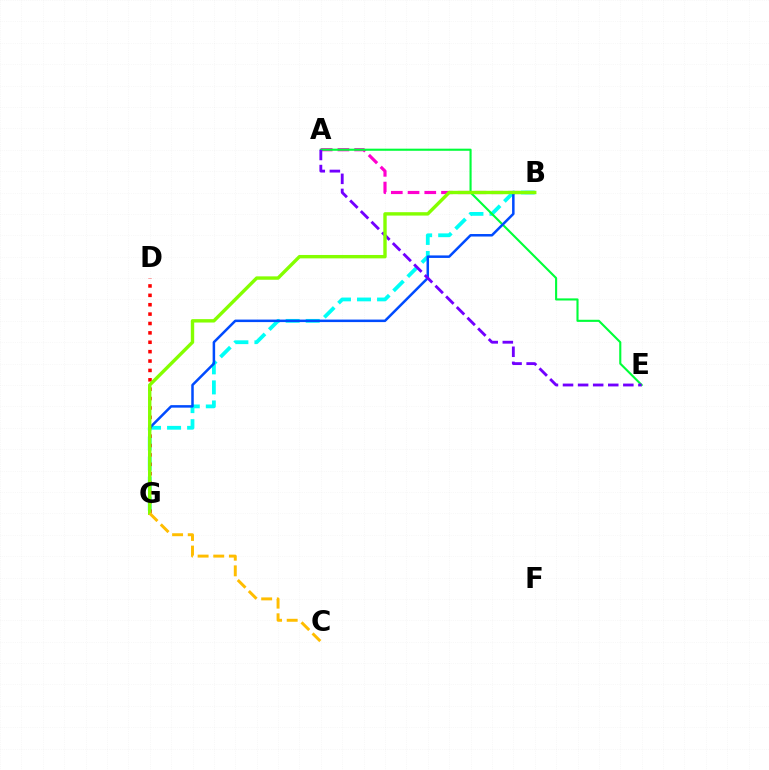{('A', 'B'): [{'color': '#ff00cf', 'line_style': 'dashed', 'thickness': 2.27}], ('B', 'G'): [{'color': '#00fff6', 'line_style': 'dashed', 'thickness': 2.72}, {'color': '#004bff', 'line_style': 'solid', 'thickness': 1.81}, {'color': '#84ff00', 'line_style': 'solid', 'thickness': 2.44}], ('D', 'G'): [{'color': '#ff0000', 'line_style': 'dotted', 'thickness': 2.55}], ('A', 'E'): [{'color': '#00ff39', 'line_style': 'solid', 'thickness': 1.52}, {'color': '#7200ff', 'line_style': 'dashed', 'thickness': 2.05}], ('C', 'G'): [{'color': '#ffbd00', 'line_style': 'dashed', 'thickness': 2.12}]}